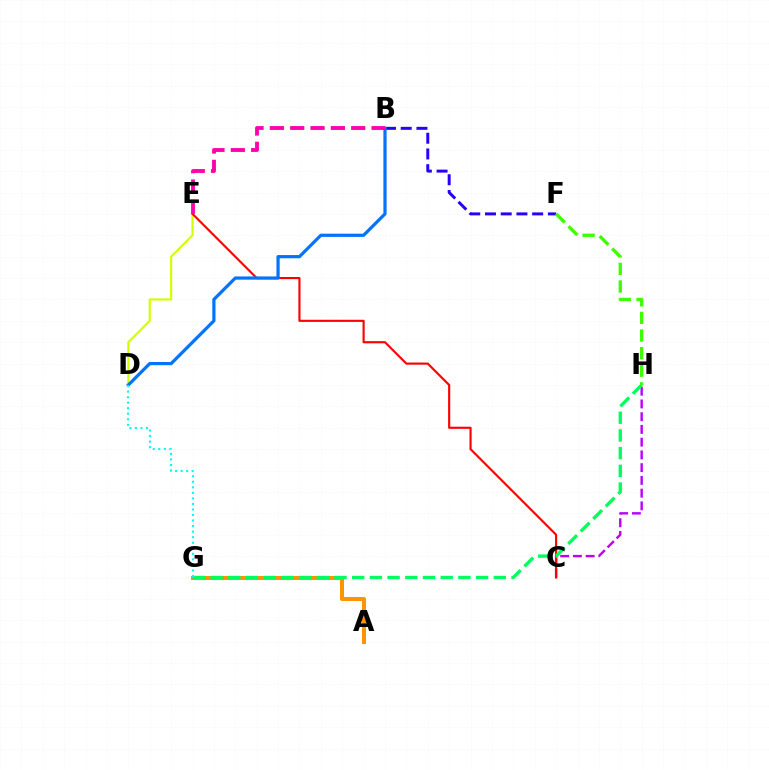{('C', 'H'): [{'color': '#b900ff', 'line_style': 'dashed', 'thickness': 1.73}], ('B', 'F'): [{'color': '#2500ff', 'line_style': 'dashed', 'thickness': 2.14}], ('D', 'E'): [{'color': '#d1ff00', 'line_style': 'solid', 'thickness': 1.54}], ('A', 'G'): [{'color': '#ff9400', 'line_style': 'solid', 'thickness': 2.89}], ('C', 'E'): [{'color': '#ff0000', 'line_style': 'solid', 'thickness': 1.54}], ('G', 'H'): [{'color': '#00ff5c', 'line_style': 'dashed', 'thickness': 2.4}], ('B', 'D'): [{'color': '#0074ff', 'line_style': 'solid', 'thickness': 2.32}], ('F', 'H'): [{'color': '#3dff00', 'line_style': 'dashed', 'thickness': 2.39}], ('D', 'G'): [{'color': '#00fff6', 'line_style': 'dotted', 'thickness': 1.51}], ('B', 'E'): [{'color': '#ff00ac', 'line_style': 'dashed', 'thickness': 2.76}]}